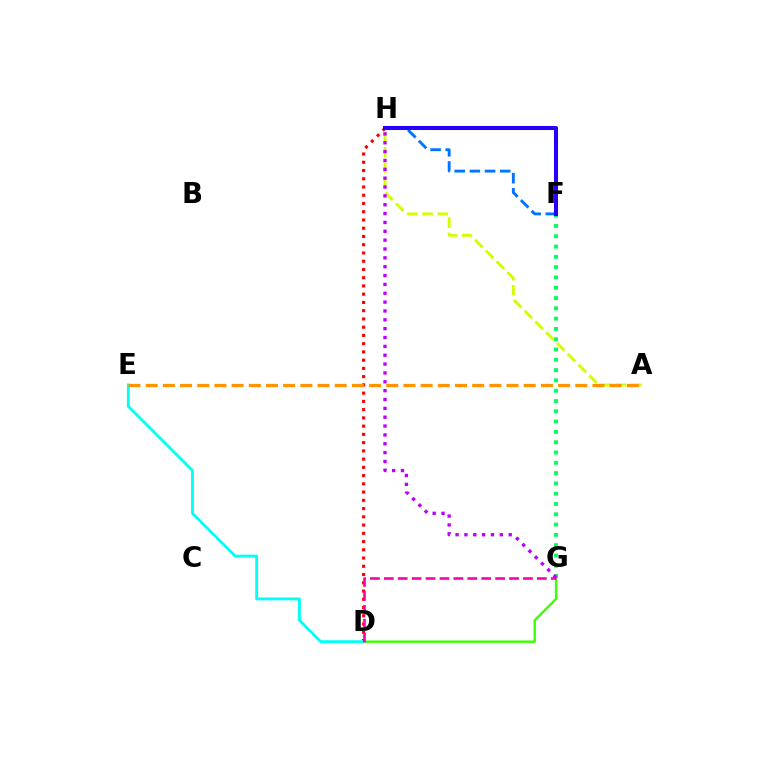{('F', 'G'): [{'color': '#00ff5c', 'line_style': 'dotted', 'thickness': 2.8}], ('D', 'G'): [{'color': '#3dff00', 'line_style': 'solid', 'thickness': 1.74}, {'color': '#ff00ac', 'line_style': 'dashed', 'thickness': 1.89}], ('A', 'H'): [{'color': '#d1ff00', 'line_style': 'dashed', 'thickness': 2.07}], ('D', 'H'): [{'color': '#ff0000', 'line_style': 'dotted', 'thickness': 2.24}], ('D', 'E'): [{'color': '#00fff6', 'line_style': 'solid', 'thickness': 2.05}], ('F', 'H'): [{'color': '#0074ff', 'line_style': 'dashed', 'thickness': 2.06}, {'color': '#2500ff', 'line_style': 'solid', 'thickness': 2.91}], ('G', 'H'): [{'color': '#b900ff', 'line_style': 'dotted', 'thickness': 2.41}], ('A', 'E'): [{'color': '#ff9400', 'line_style': 'dashed', 'thickness': 2.33}]}